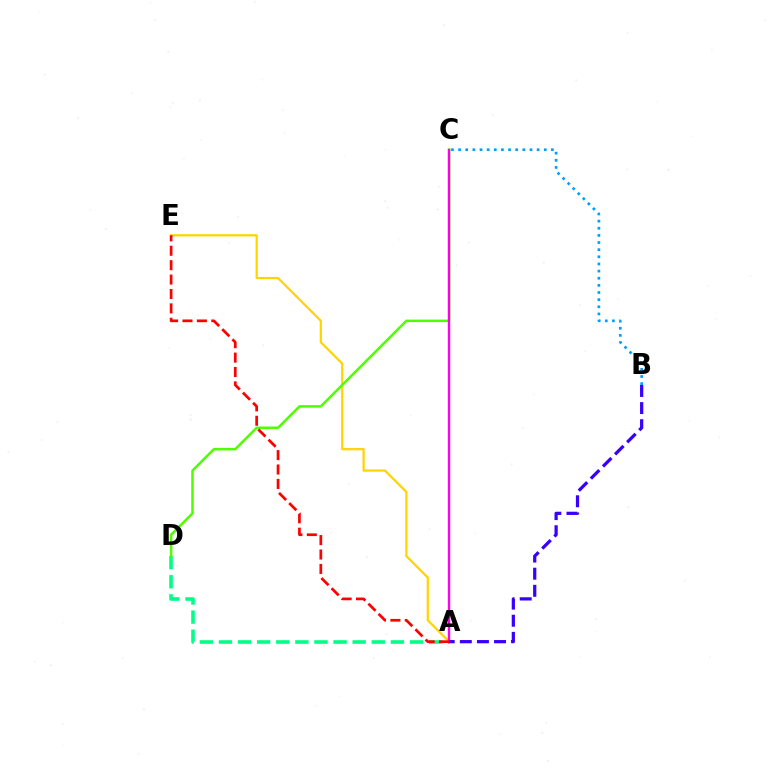{('A', 'E'): [{'color': '#ffd500', 'line_style': 'solid', 'thickness': 1.61}, {'color': '#ff0000', 'line_style': 'dashed', 'thickness': 1.96}], ('B', 'C'): [{'color': '#009eff', 'line_style': 'dotted', 'thickness': 1.94}], ('A', 'D'): [{'color': '#00ff86', 'line_style': 'dashed', 'thickness': 2.6}], ('C', 'D'): [{'color': '#4fff00', 'line_style': 'solid', 'thickness': 1.8}], ('A', 'C'): [{'color': '#ff00ed', 'line_style': 'solid', 'thickness': 1.72}], ('A', 'B'): [{'color': '#3700ff', 'line_style': 'dashed', 'thickness': 2.32}]}